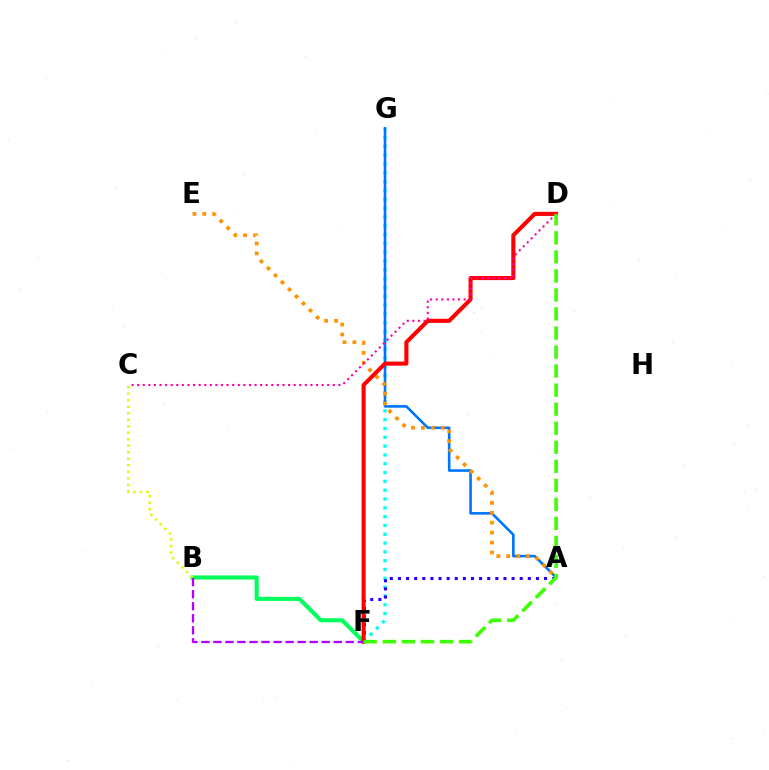{('B', 'F'): [{'color': '#00ff5c', 'line_style': 'solid', 'thickness': 2.96}, {'color': '#b900ff', 'line_style': 'dashed', 'thickness': 1.63}], ('F', 'G'): [{'color': '#00fff6', 'line_style': 'dotted', 'thickness': 2.4}], ('B', 'C'): [{'color': '#d1ff00', 'line_style': 'dotted', 'thickness': 1.77}], ('A', 'F'): [{'color': '#2500ff', 'line_style': 'dotted', 'thickness': 2.21}], ('A', 'G'): [{'color': '#0074ff', 'line_style': 'solid', 'thickness': 1.87}], ('A', 'E'): [{'color': '#ff9400', 'line_style': 'dotted', 'thickness': 2.7}], ('D', 'F'): [{'color': '#ff0000', 'line_style': 'solid', 'thickness': 2.93}, {'color': '#3dff00', 'line_style': 'dashed', 'thickness': 2.59}], ('C', 'D'): [{'color': '#ff00ac', 'line_style': 'dotted', 'thickness': 1.52}]}